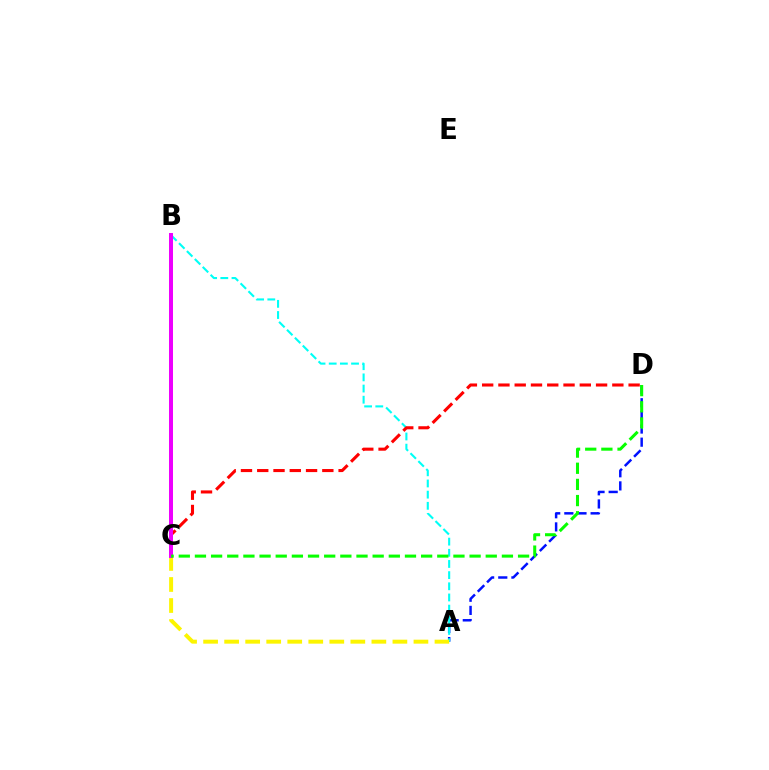{('A', 'D'): [{'color': '#0010ff', 'line_style': 'dashed', 'thickness': 1.79}], ('A', 'B'): [{'color': '#00fff6', 'line_style': 'dashed', 'thickness': 1.52}], ('C', 'D'): [{'color': '#ff0000', 'line_style': 'dashed', 'thickness': 2.21}, {'color': '#08ff00', 'line_style': 'dashed', 'thickness': 2.19}], ('A', 'C'): [{'color': '#fcf500', 'line_style': 'dashed', 'thickness': 2.86}], ('B', 'C'): [{'color': '#ee00ff', 'line_style': 'solid', 'thickness': 2.87}]}